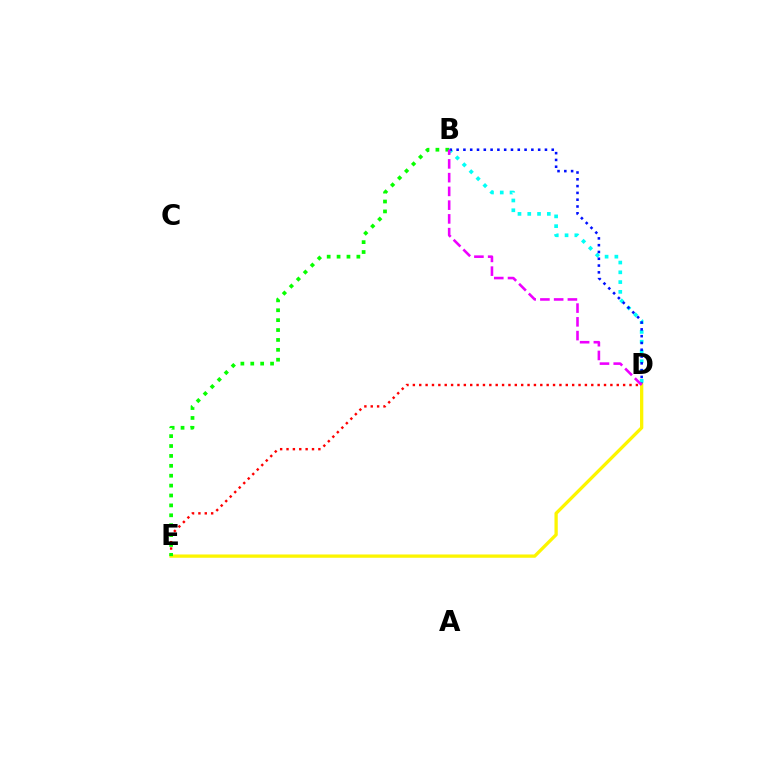{('B', 'D'): [{'color': '#00fff6', 'line_style': 'dotted', 'thickness': 2.66}, {'color': '#0010ff', 'line_style': 'dotted', 'thickness': 1.85}, {'color': '#ee00ff', 'line_style': 'dashed', 'thickness': 1.87}], ('D', 'E'): [{'color': '#ff0000', 'line_style': 'dotted', 'thickness': 1.73}, {'color': '#fcf500', 'line_style': 'solid', 'thickness': 2.37}], ('B', 'E'): [{'color': '#08ff00', 'line_style': 'dotted', 'thickness': 2.69}]}